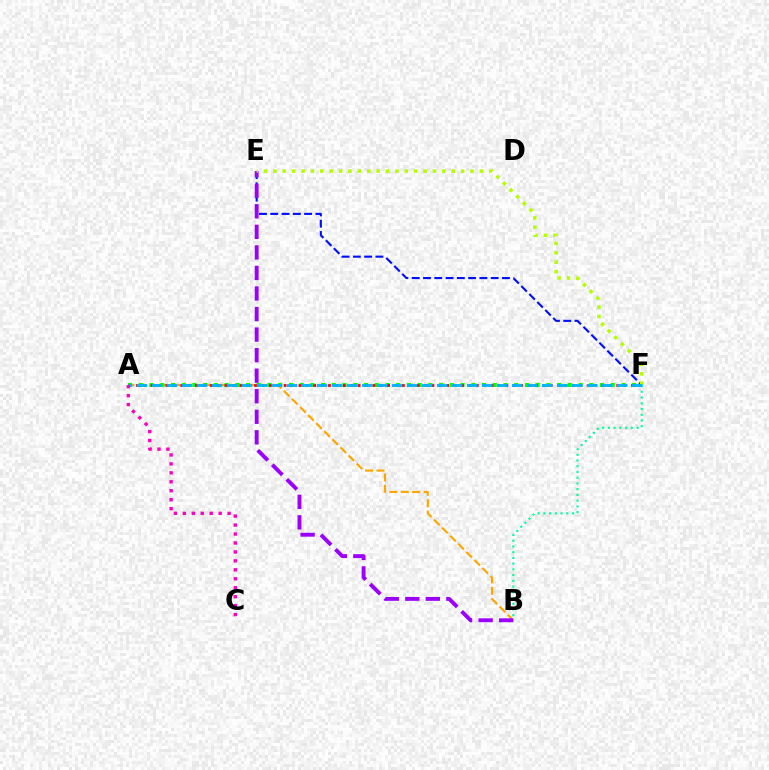{('A', 'B'): [{'color': '#ffa500', 'line_style': 'dashed', 'thickness': 1.55}], ('B', 'F'): [{'color': '#00ff9d', 'line_style': 'dotted', 'thickness': 1.56}], ('A', 'F'): [{'color': '#08ff00', 'line_style': 'dotted', 'thickness': 2.91}, {'color': '#ff0000', 'line_style': 'dotted', 'thickness': 2.01}, {'color': '#00b5ff', 'line_style': 'dashed', 'thickness': 2.04}], ('E', 'F'): [{'color': '#0010ff', 'line_style': 'dashed', 'thickness': 1.53}, {'color': '#b3ff00', 'line_style': 'dotted', 'thickness': 2.55}], ('B', 'E'): [{'color': '#9b00ff', 'line_style': 'dashed', 'thickness': 2.79}], ('A', 'C'): [{'color': '#ff00bd', 'line_style': 'dotted', 'thickness': 2.43}]}